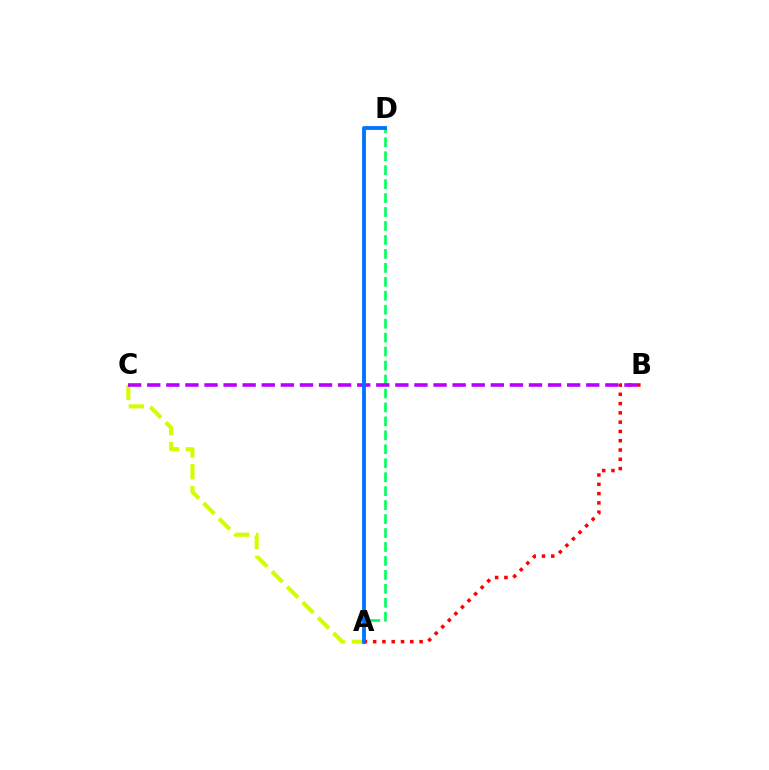{('A', 'C'): [{'color': '#d1ff00', 'line_style': 'dashed', 'thickness': 2.96}], ('A', 'D'): [{'color': '#00ff5c', 'line_style': 'dashed', 'thickness': 1.9}, {'color': '#0074ff', 'line_style': 'solid', 'thickness': 2.77}], ('A', 'B'): [{'color': '#ff0000', 'line_style': 'dotted', 'thickness': 2.52}], ('B', 'C'): [{'color': '#b900ff', 'line_style': 'dashed', 'thickness': 2.59}]}